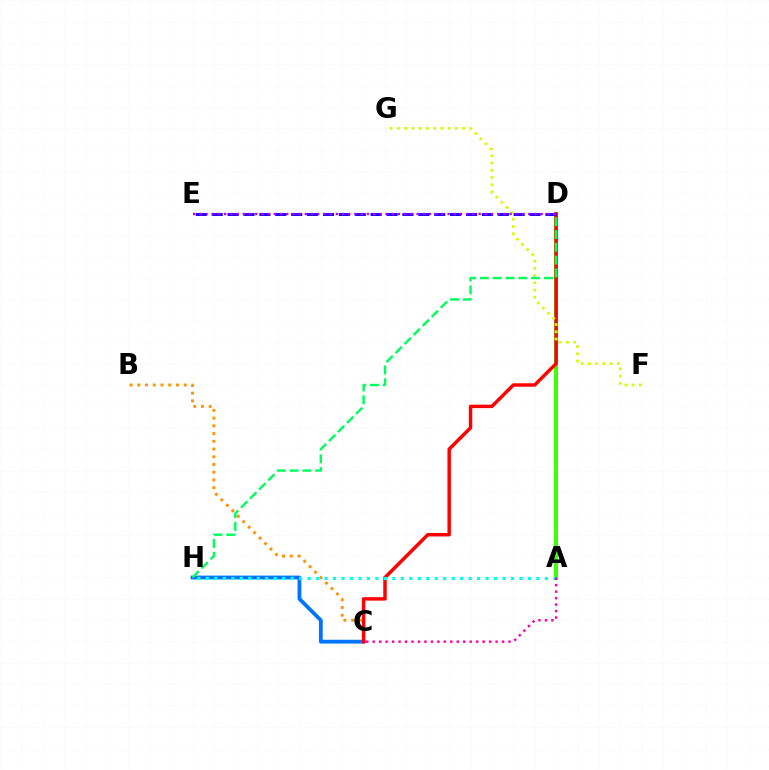{('B', 'C'): [{'color': '#ff9400', 'line_style': 'dotted', 'thickness': 2.1}], ('A', 'D'): [{'color': '#3dff00', 'line_style': 'solid', 'thickness': 2.84}], ('C', 'H'): [{'color': '#0074ff', 'line_style': 'solid', 'thickness': 2.74}], ('C', 'D'): [{'color': '#ff0000', 'line_style': 'solid', 'thickness': 2.48}], ('F', 'G'): [{'color': '#d1ff00', 'line_style': 'dotted', 'thickness': 1.97}], ('D', 'E'): [{'color': '#2500ff', 'line_style': 'dashed', 'thickness': 2.16}, {'color': '#b900ff', 'line_style': 'dotted', 'thickness': 1.69}], ('A', 'H'): [{'color': '#00fff6', 'line_style': 'dotted', 'thickness': 2.3}], ('D', 'H'): [{'color': '#00ff5c', 'line_style': 'dashed', 'thickness': 1.74}], ('A', 'C'): [{'color': '#ff00ac', 'line_style': 'dotted', 'thickness': 1.76}]}